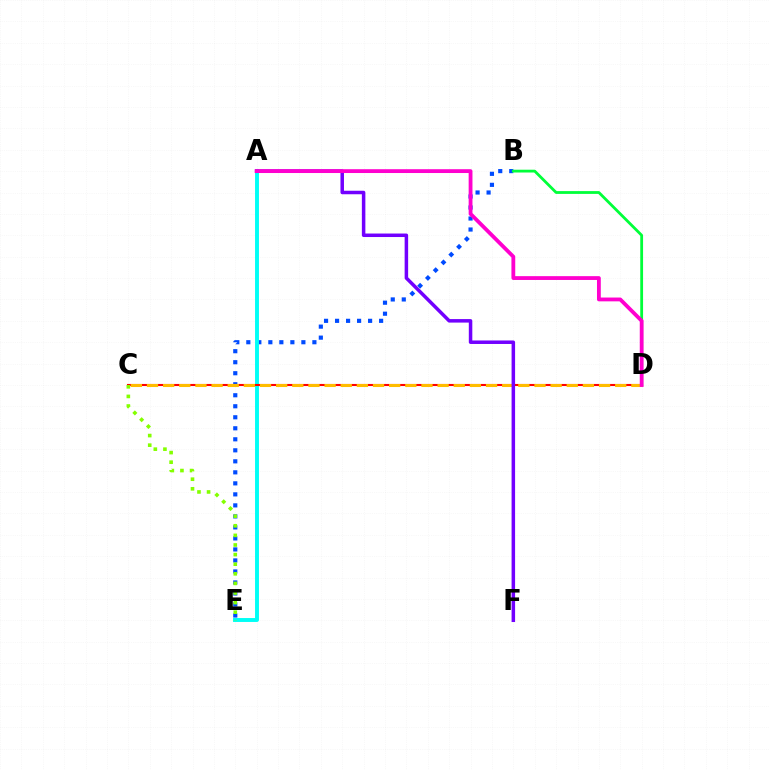{('B', 'E'): [{'color': '#004bff', 'line_style': 'dotted', 'thickness': 2.99}], ('A', 'E'): [{'color': '#00fff6', 'line_style': 'solid', 'thickness': 2.83}], ('C', 'D'): [{'color': '#ff0000', 'line_style': 'solid', 'thickness': 1.51}, {'color': '#ffbd00', 'line_style': 'dashed', 'thickness': 2.19}], ('B', 'D'): [{'color': '#00ff39', 'line_style': 'solid', 'thickness': 2.02}], ('C', 'E'): [{'color': '#84ff00', 'line_style': 'dotted', 'thickness': 2.61}], ('A', 'F'): [{'color': '#7200ff', 'line_style': 'solid', 'thickness': 2.52}], ('A', 'D'): [{'color': '#ff00cf', 'line_style': 'solid', 'thickness': 2.75}]}